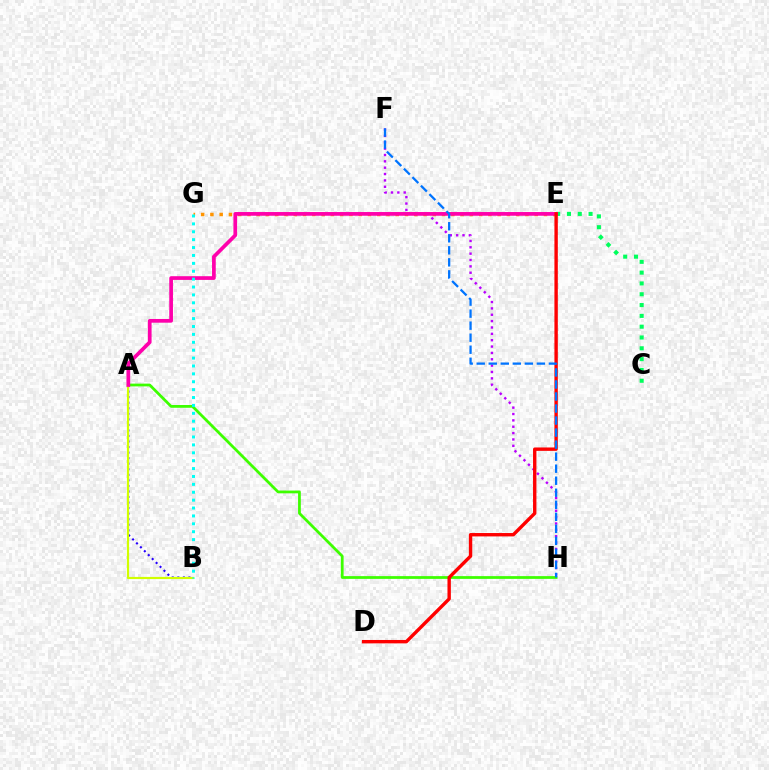{('E', 'G'): [{'color': '#ff9400', 'line_style': 'dotted', 'thickness': 2.52}], ('A', 'B'): [{'color': '#2500ff', 'line_style': 'dotted', 'thickness': 1.51}, {'color': '#d1ff00', 'line_style': 'solid', 'thickness': 1.57}], ('C', 'E'): [{'color': '#00ff5c', 'line_style': 'dotted', 'thickness': 2.94}], ('A', 'H'): [{'color': '#3dff00', 'line_style': 'solid', 'thickness': 1.99}], ('F', 'H'): [{'color': '#b900ff', 'line_style': 'dotted', 'thickness': 1.73}, {'color': '#0074ff', 'line_style': 'dashed', 'thickness': 1.63}], ('A', 'E'): [{'color': '#ff00ac', 'line_style': 'solid', 'thickness': 2.67}], ('D', 'E'): [{'color': '#ff0000', 'line_style': 'solid', 'thickness': 2.44}], ('B', 'G'): [{'color': '#00fff6', 'line_style': 'dotted', 'thickness': 2.14}]}